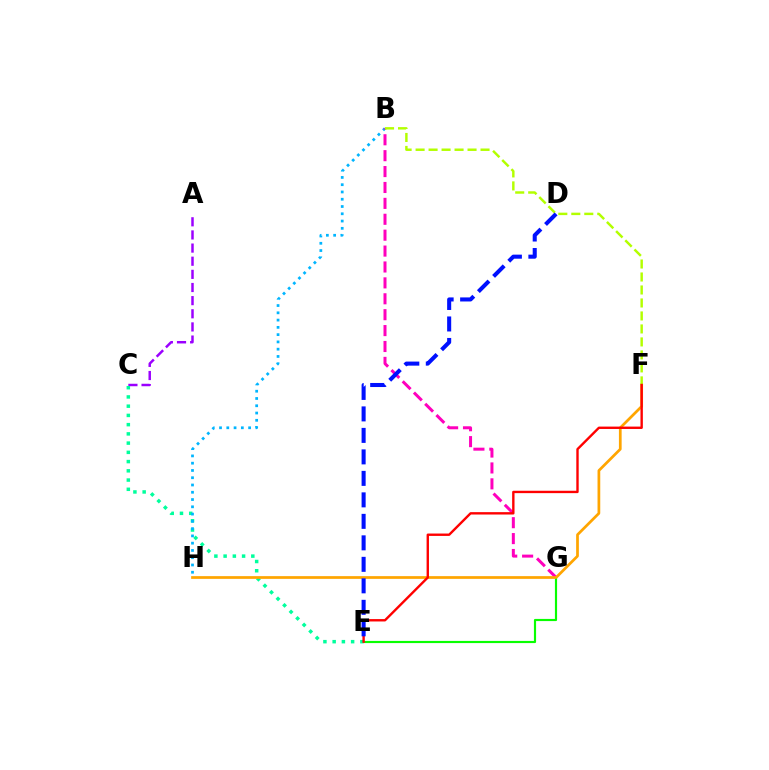{('A', 'C'): [{'color': '#9b00ff', 'line_style': 'dashed', 'thickness': 1.79}], ('E', 'G'): [{'color': '#08ff00', 'line_style': 'solid', 'thickness': 1.56}], ('C', 'E'): [{'color': '#00ff9d', 'line_style': 'dotted', 'thickness': 2.51}], ('B', 'H'): [{'color': '#00b5ff', 'line_style': 'dotted', 'thickness': 1.98}], ('B', 'G'): [{'color': '#ff00bd', 'line_style': 'dashed', 'thickness': 2.16}], ('F', 'H'): [{'color': '#ffa500', 'line_style': 'solid', 'thickness': 1.96}], ('B', 'F'): [{'color': '#b3ff00', 'line_style': 'dashed', 'thickness': 1.76}], ('E', 'F'): [{'color': '#ff0000', 'line_style': 'solid', 'thickness': 1.72}], ('D', 'E'): [{'color': '#0010ff', 'line_style': 'dashed', 'thickness': 2.92}]}